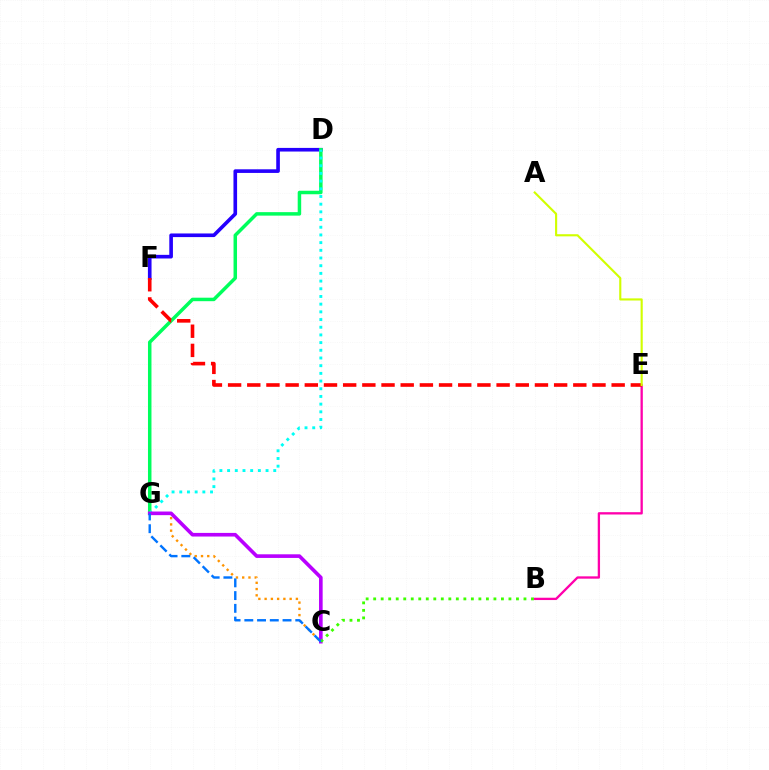{('D', 'F'): [{'color': '#2500ff', 'line_style': 'solid', 'thickness': 2.62}], ('C', 'G'): [{'color': '#ff9400', 'line_style': 'dotted', 'thickness': 1.7}, {'color': '#b900ff', 'line_style': 'solid', 'thickness': 2.61}, {'color': '#0074ff', 'line_style': 'dashed', 'thickness': 1.73}], ('D', 'G'): [{'color': '#00ff5c', 'line_style': 'solid', 'thickness': 2.51}, {'color': '#00fff6', 'line_style': 'dotted', 'thickness': 2.09}], ('B', 'E'): [{'color': '#ff00ac', 'line_style': 'solid', 'thickness': 1.67}], ('B', 'C'): [{'color': '#3dff00', 'line_style': 'dotted', 'thickness': 2.04}], ('E', 'F'): [{'color': '#ff0000', 'line_style': 'dashed', 'thickness': 2.61}], ('A', 'E'): [{'color': '#d1ff00', 'line_style': 'solid', 'thickness': 1.53}]}